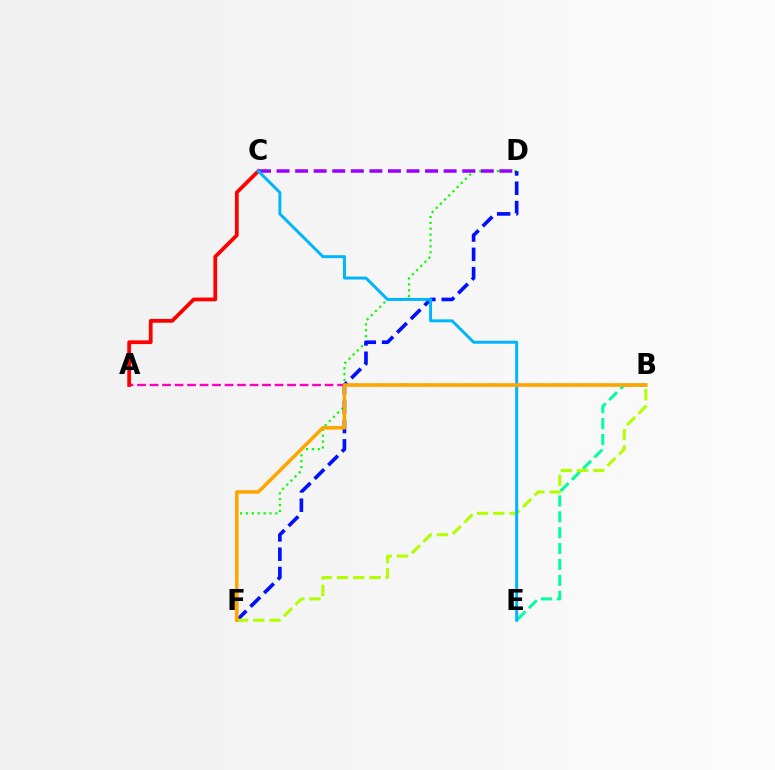{('D', 'F'): [{'color': '#08ff00', 'line_style': 'dotted', 'thickness': 1.6}, {'color': '#0010ff', 'line_style': 'dashed', 'thickness': 2.62}], ('A', 'B'): [{'color': '#ff00bd', 'line_style': 'dashed', 'thickness': 1.7}], ('A', 'C'): [{'color': '#ff0000', 'line_style': 'solid', 'thickness': 2.71}], ('B', 'E'): [{'color': '#00ff9d', 'line_style': 'dashed', 'thickness': 2.16}], ('B', 'F'): [{'color': '#b3ff00', 'line_style': 'dashed', 'thickness': 2.21}, {'color': '#ffa500', 'line_style': 'solid', 'thickness': 2.55}], ('C', 'D'): [{'color': '#9b00ff', 'line_style': 'dashed', 'thickness': 2.52}], ('C', 'E'): [{'color': '#00b5ff', 'line_style': 'solid', 'thickness': 2.13}]}